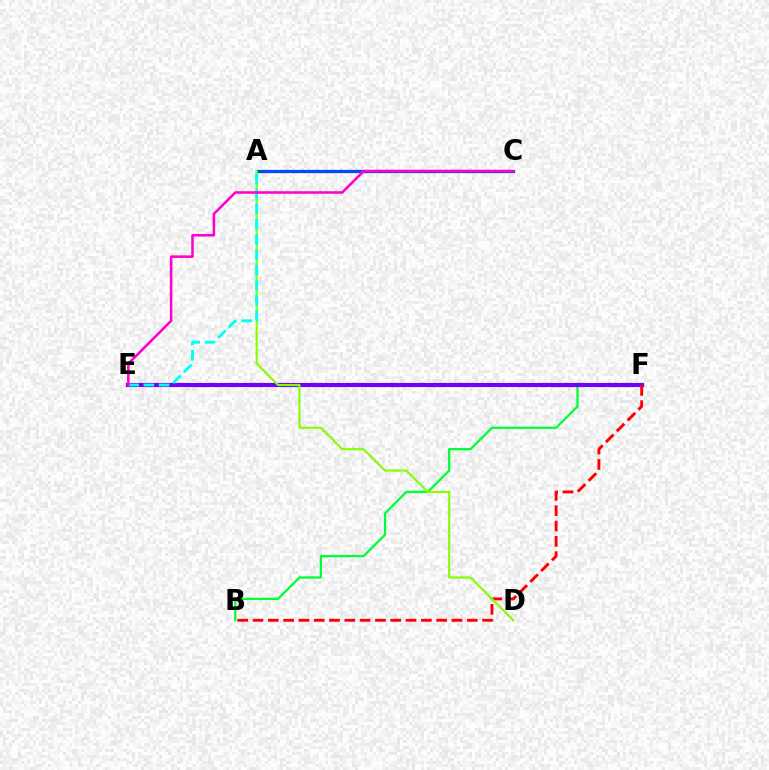{('B', 'F'): [{'color': '#00ff39', 'line_style': 'solid', 'thickness': 1.64}, {'color': '#ff0000', 'line_style': 'dashed', 'thickness': 2.08}], ('A', 'C'): [{'color': '#ffbd00', 'line_style': 'solid', 'thickness': 2.27}, {'color': '#004bff', 'line_style': 'solid', 'thickness': 2.3}], ('E', 'F'): [{'color': '#7200ff', 'line_style': 'solid', 'thickness': 2.99}], ('A', 'D'): [{'color': '#84ff00', 'line_style': 'solid', 'thickness': 1.55}], ('A', 'E'): [{'color': '#00fff6', 'line_style': 'dashed', 'thickness': 2.07}], ('C', 'E'): [{'color': '#ff00cf', 'line_style': 'solid', 'thickness': 1.85}]}